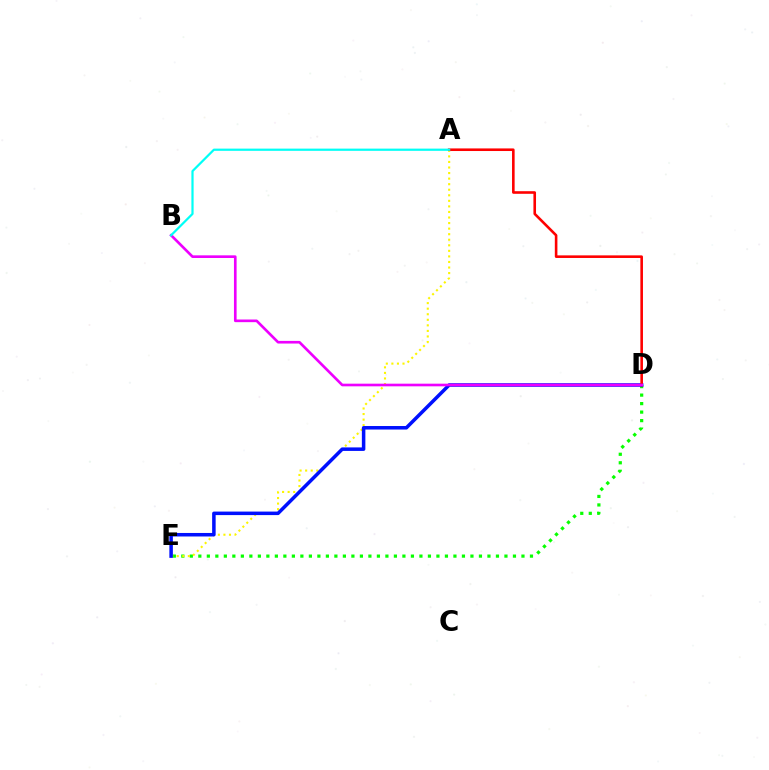{('D', 'E'): [{'color': '#08ff00', 'line_style': 'dotted', 'thickness': 2.31}, {'color': '#0010ff', 'line_style': 'solid', 'thickness': 2.53}], ('A', 'E'): [{'color': '#fcf500', 'line_style': 'dotted', 'thickness': 1.51}], ('A', 'D'): [{'color': '#ff0000', 'line_style': 'solid', 'thickness': 1.87}], ('B', 'D'): [{'color': '#ee00ff', 'line_style': 'solid', 'thickness': 1.91}], ('A', 'B'): [{'color': '#00fff6', 'line_style': 'solid', 'thickness': 1.6}]}